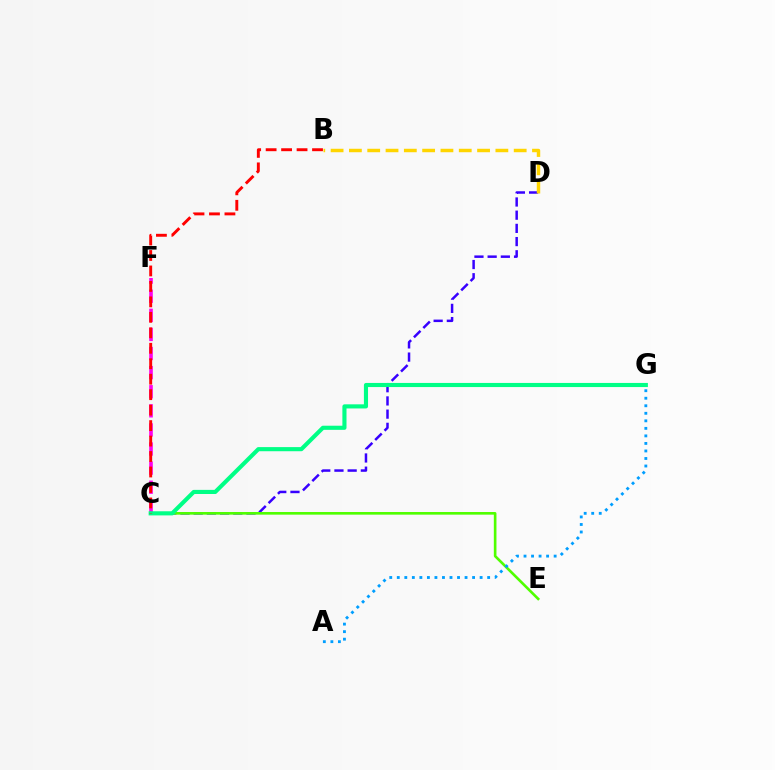{('C', 'D'): [{'color': '#3700ff', 'line_style': 'dashed', 'thickness': 1.79}], ('C', 'E'): [{'color': '#4fff00', 'line_style': 'solid', 'thickness': 1.9}], ('C', 'F'): [{'color': '#ff00ed', 'line_style': 'dashed', 'thickness': 2.59}], ('B', 'D'): [{'color': '#ffd500', 'line_style': 'dashed', 'thickness': 2.49}], ('A', 'G'): [{'color': '#009eff', 'line_style': 'dotted', 'thickness': 2.05}], ('C', 'G'): [{'color': '#00ff86', 'line_style': 'solid', 'thickness': 2.97}], ('B', 'C'): [{'color': '#ff0000', 'line_style': 'dashed', 'thickness': 2.1}]}